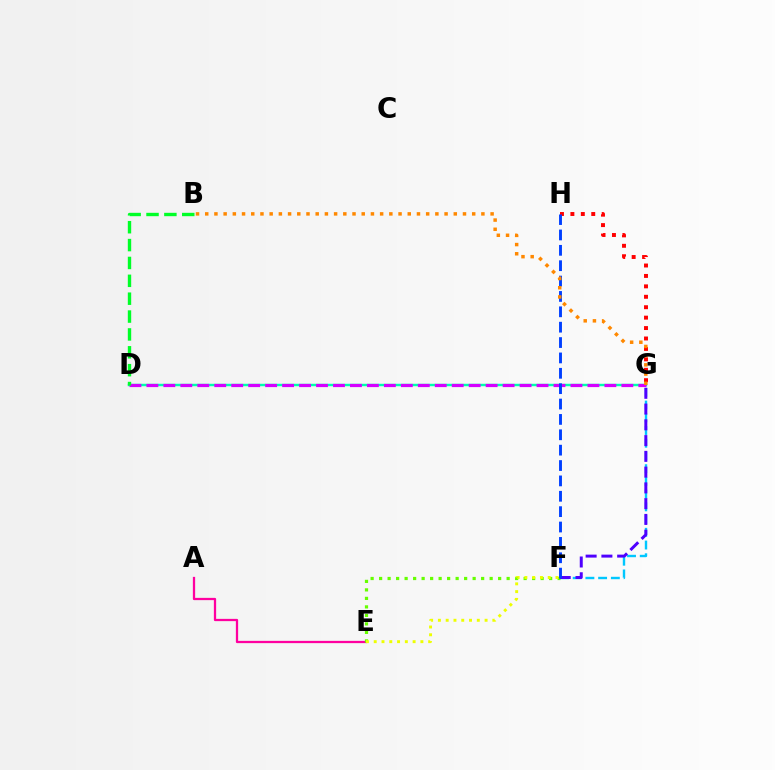{('F', 'G'): [{'color': '#00c7ff', 'line_style': 'dashed', 'thickness': 1.73}, {'color': '#4f00ff', 'line_style': 'dashed', 'thickness': 2.14}], ('D', 'G'): [{'color': '#00ffaf', 'line_style': 'solid', 'thickness': 1.76}, {'color': '#d600ff', 'line_style': 'dashed', 'thickness': 2.3}], ('A', 'E'): [{'color': '#ff00a0', 'line_style': 'solid', 'thickness': 1.63}], ('E', 'F'): [{'color': '#66ff00', 'line_style': 'dotted', 'thickness': 2.31}, {'color': '#eeff00', 'line_style': 'dotted', 'thickness': 2.11}], ('G', 'H'): [{'color': '#ff0000', 'line_style': 'dotted', 'thickness': 2.83}], ('B', 'D'): [{'color': '#00ff27', 'line_style': 'dashed', 'thickness': 2.43}], ('F', 'H'): [{'color': '#003fff', 'line_style': 'dashed', 'thickness': 2.09}], ('B', 'G'): [{'color': '#ff8800', 'line_style': 'dotted', 'thickness': 2.5}]}